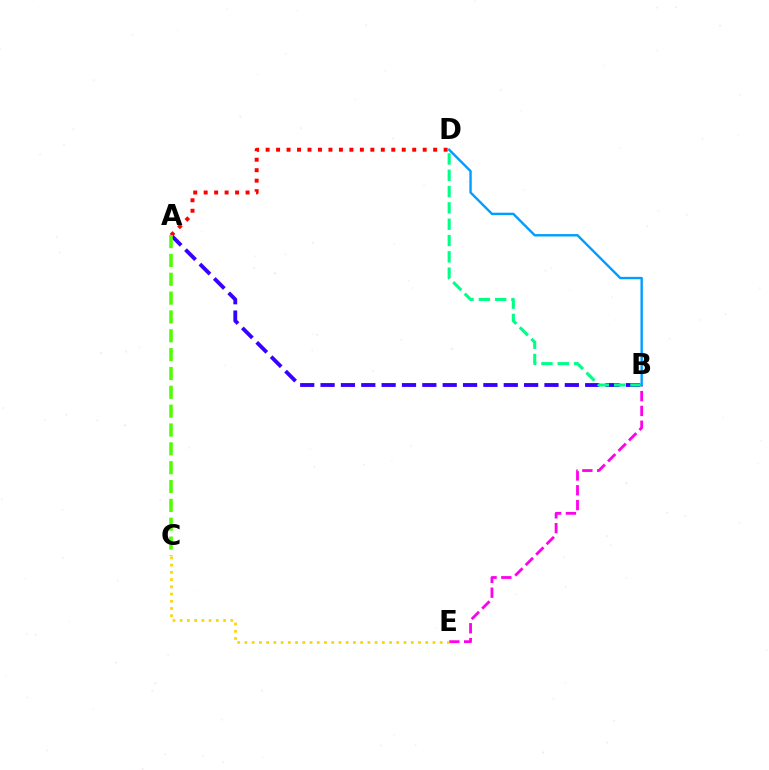{('A', 'B'): [{'color': '#3700ff', 'line_style': 'dashed', 'thickness': 2.77}], ('B', 'E'): [{'color': '#ff00ed', 'line_style': 'dashed', 'thickness': 2.01}], ('A', 'D'): [{'color': '#ff0000', 'line_style': 'dotted', 'thickness': 2.85}], ('B', 'D'): [{'color': '#00ff86', 'line_style': 'dashed', 'thickness': 2.22}, {'color': '#009eff', 'line_style': 'solid', 'thickness': 1.72}], ('C', 'E'): [{'color': '#ffd500', 'line_style': 'dotted', 'thickness': 1.96}], ('A', 'C'): [{'color': '#4fff00', 'line_style': 'dashed', 'thickness': 2.56}]}